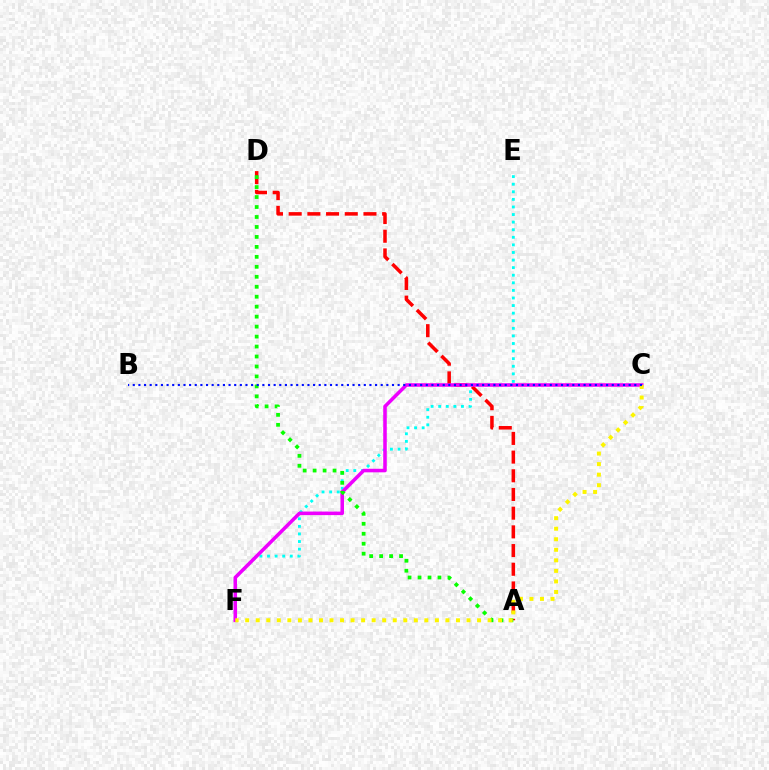{('E', 'F'): [{'color': '#00fff6', 'line_style': 'dotted', 'thickness': 2.06}], ('A', 'D'): [{'color': '#ff0000', 'line_style': 'dashed', 'thickness': 2.54}, {'color': '#08ff00', 'line_style': 'dotted', 'thickness': 2.71}], ('C', 'F'): [{'color': '#ee00ff', 'line_style': 'solid', 'thickness': 2.56}, {'color': '#fcf500', 'line_style': 'dotted', 'thickness': 2.86}], ('B', 'C'): [{'color': '#0010ff', 'line_style': 'dotted', 'thickness': 1.53}]}